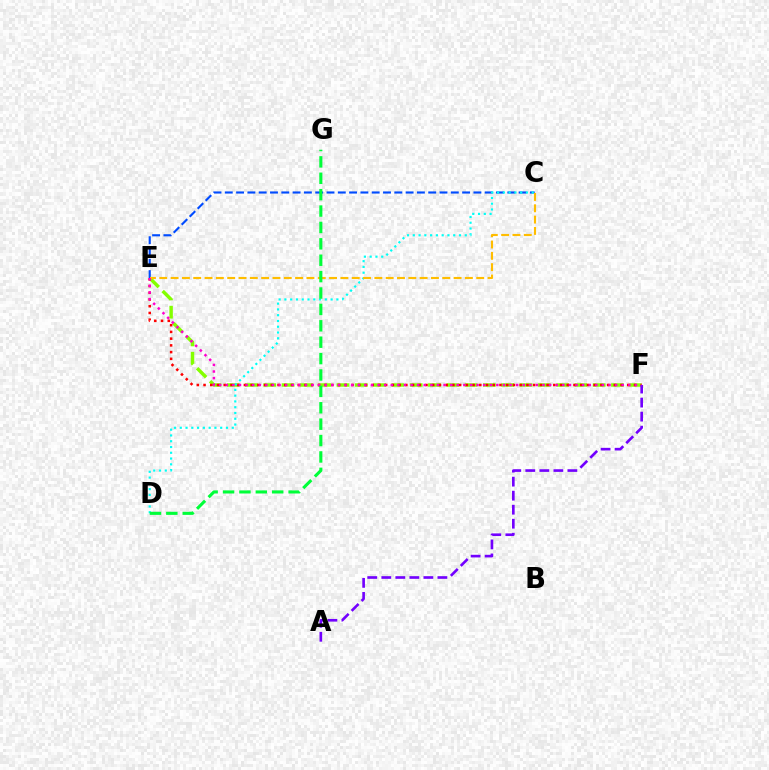{('E', 'F'): [{'color': '#84ff00', 'line_style': 'dashed', 'thickness': 2.49}, {'color': '#ff0000', 'line_style': 'dotted', 'thickness': 1.83}, {'color': '#ff00cf', 'line_style': 'dotted', 'thickness': 1.79}], ('C', 'E'): [{'color': '#004bff', 'line_style': 'dashed', 'thickness': 1.54}, {'color': '#ffbd00', 'line_style': 'dashed', 'thickness': 1.54}], ('A', 'F'): [{'color': '#7200ff', 'line_style': 'dashed', 'thickness': 1.91}], ('C', 'D'): [{'color': '#00fff6', 'line_style': 'dotted', 'thickness': 1.57}], ('D', 'G'): [{'color': '#00ff39', 'line_style': 'dashed', 'thickness': 2.23}]}